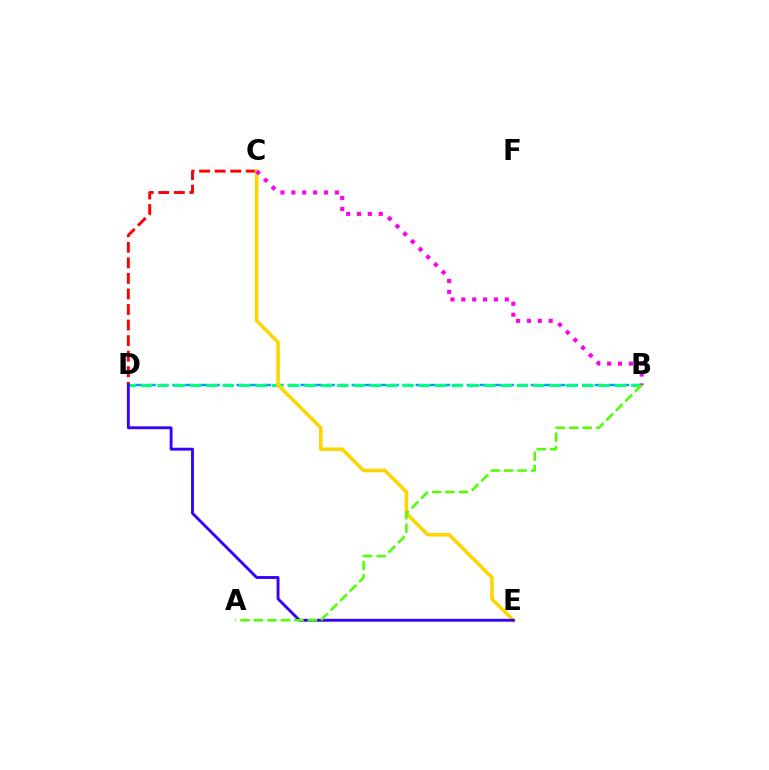{('B', 'D'): [{'color': '#009eff', 'line_style': 'dashed', 'thickness': 1.74}, {'color': '#00ff86', 'line_style': 'dashed', 'thickness': 2.22}], ('C', 'D'): [{'color': '#ff0000', 'line_style': 'dashed', 'thickness': 2.11}], ('C', 'E'): [{'color': '#ffd500', 'line_style': 'solid', 'thickness': 2.56}], ('D', 'E'): [{'color': '#3700ff', 'line_style': 'solid', 'thickness': 2.07}], ('B', 'C'): [{'color': '#ff00ed', 'line_style': 'dotted', 'thickness': 2.96}], ('A', 'B'): [{'color': '#4fff00', 'line_style': 'dashed', 'thickness': 1.83}]}